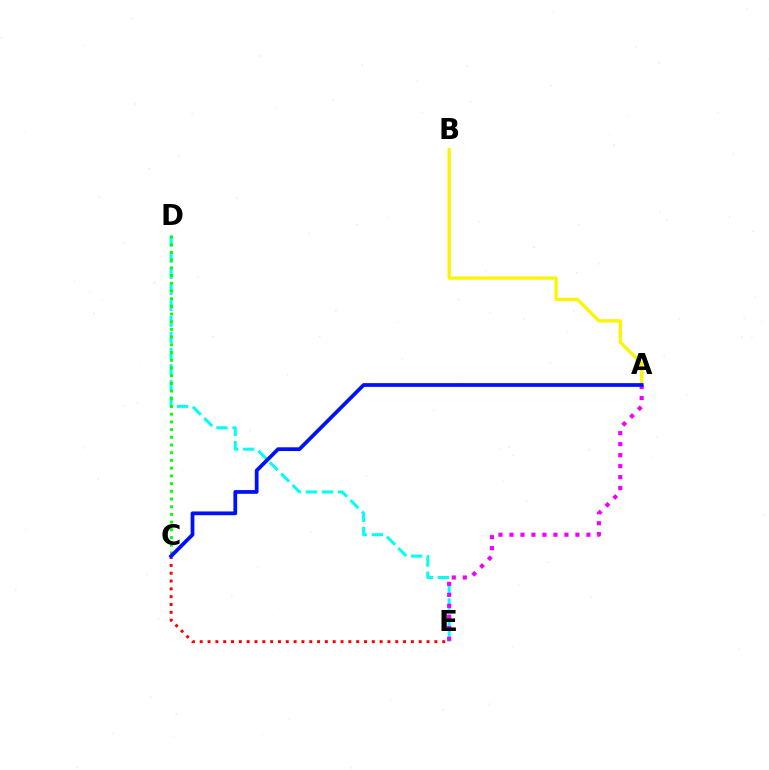{('A', 'B'): [{'color': '#fcf500', 'line_style': 'solid', 'thickness': 2.37}], ('D', 'E'): [{'color': '#00fff6', 'line_style': 'dashed', 'thickness': 2.18}], ('C', 'E'): [{'color': '#ff0000', 'line_style': 'dotted', 'thickness': 2.12}], ('C', 'D'): [{'color': '#08ff00', 'line_style': 'dotted', 'thickness': 2.09}], ('A', 'E'): [{'color': '#ee00ff', 'line_style': 'dotted', 'thickness': 2.99}], ('A', 'C'): [{'color': '#0010ff', 'line_style': 'solid', 'thickness': 2.7}]}